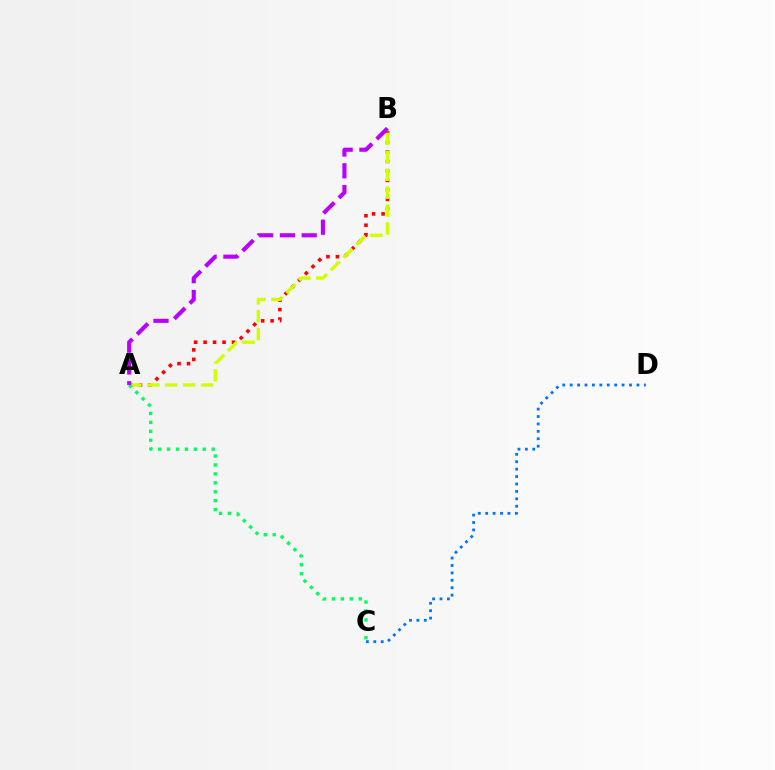{('A', 'B'): [{'color': '#ff0000', 'line_style': 'dotted', 'thickness': 2.58}, {'color': '#d1ff00', 'line_style': 'dashed', 'thickness': 2.43}, {'color': '#b900ff', 'line_style': 'dashed', 'thickness': 2.96}], ('C', 'D'): [{'color': '#0074ff', 'line_style': 'dotted', 'thickness': 2.02}], ('A', 'C'): [{'color': '#00ff5c', 'line_style': 'dotted', 'thickness': 2.43}]}